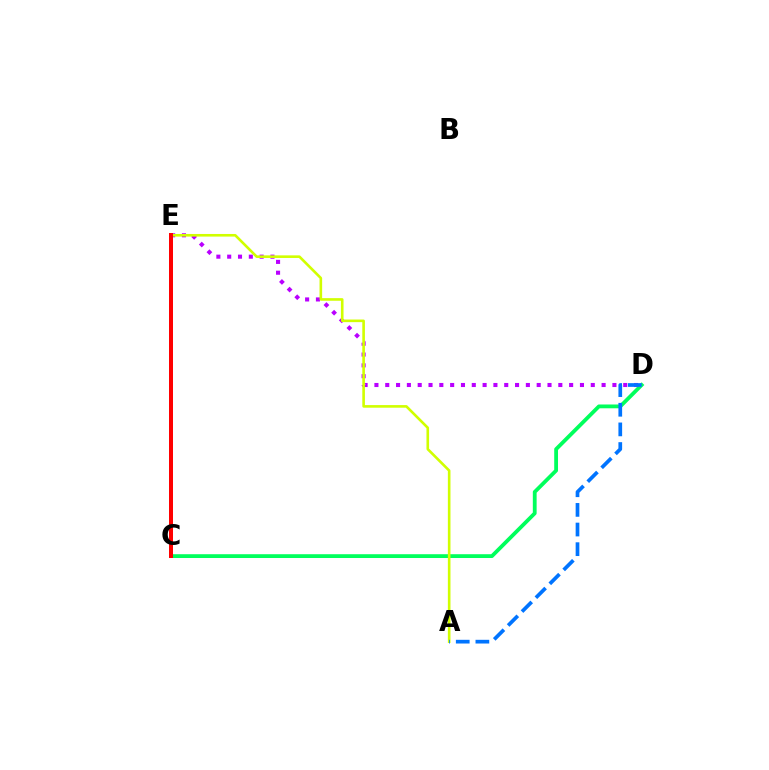{('C', 'D'): [{'color': '#00ff5c', 'line_style': 'solid', 'thickness': 2.74}], ('D', 'E'): [{'color': '#b900ff', 'line_style': 'dotted', 'thickness': 2.94}], ('A', 'E'): [{'color': '#d1ff00', 'line_style': 'solid', 'thickness': 1.89}], ('C', 'E'): [{'color': '#ff0000', 'line_style': 'solid', 'thickness': 2.88}], ('A', 'D'): [{'color': '#0074ff', 'line_style': 'dashed', 'thickness': 2.67}]}